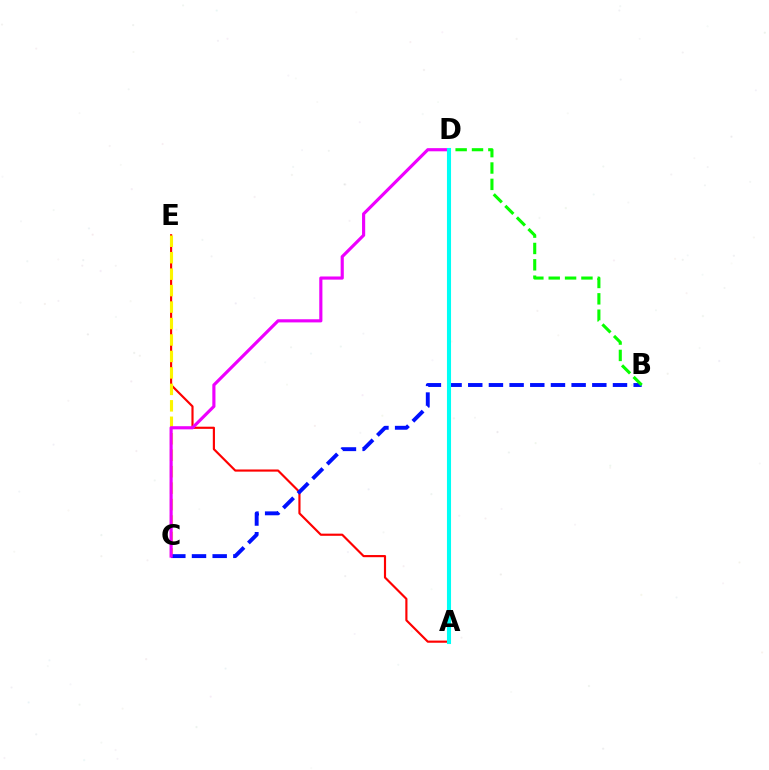{('A', 'E'): [{'color': '#ff0000', 'line_style': 'solid', 'thickness': 1.55}], ('C', 'E'): [{'color': '#fcf500', 'line_style': 'dashed', 'thickness': 2.24}], ('B', 'C'): [{'color': '#0010ff', 'line_style': 'dashed', 'thickness': 2.81}], ('C', 'D'): [{'color': '#ee00ff', 'line_style': 'solid', 'thickness': 2.27}], ('B', 'D'): [{'color': '#08ff00', 'line_style': 'dashed', 'thickness': 2.22}], ('A', 'D'): [{'color': '#00fff6', 'line_style': 'solid', 'thickness': 2.93}]}